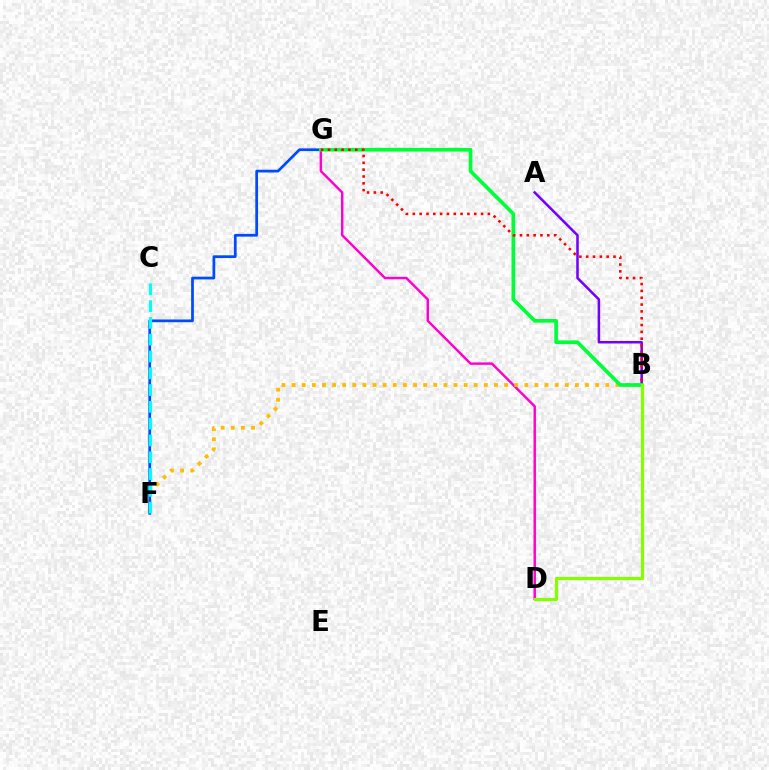{('D', 'G'): [{'color': '#ff00cf', 'line_style': 'solid', 'thickness': 1.76}], ('B', 'F'): [{'color': '#ffbd00', 'line_style': 'dotted', 'thickness': 2.75}], ('F', 'G'): [{'color': '#004bff', 'line_style': 'solid', 'thickness': 1.97}], ('A', 'B'): [{'color': '#7200ff', 'line_style': 'solid', 'thickness': 1.83}], ('B', 'G'): [{'color': '#00ff39', 'line_style': 'solid', 'thickness': 2.65}, {'color': '#ff0000', 'line_style': 'dotted', 'thickness': 1.85}], ('C', 'F'): [{'color': '#00fff6', 'line_style': 'dashed', 'thickness': 2.28}], ('B', 'D'): [{'color': '#84ff00', 'line_style': 'solid', 'thickness': 2.31}]}